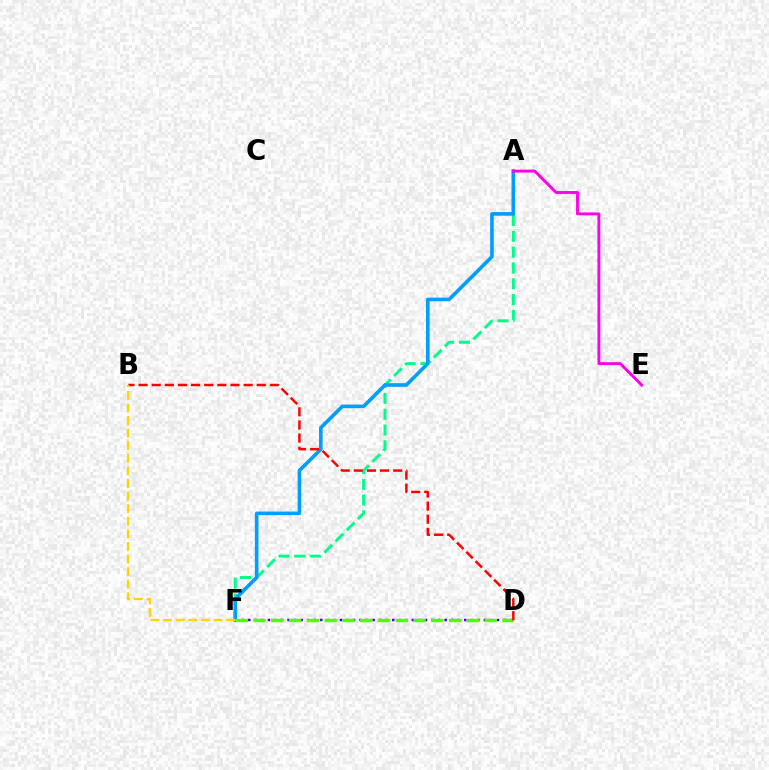{('A', 'F'): [{'color': '#00ff86', 'line_style': 'dashed', 'thickness': 2.15}, {'color': '#009eff', 'line_style': 'solid', 'thickness': 2.6}], ('D', 'F'): [{'color': '#3700ff', 'line_style': 'dotted', 'thickness': 1.78}, {'color': '#4fff00', 'line_style': 'dashed', 'thickness': 2.42}], ('B', 'D'): [{'color': '#ff0000', 'line_style': 'dashed', 'thickness': 1.78}], ('B', 'F'): [{'color': '#ffd500', 'line_style': 'dashed', 'thickness': 1.71}], ('A', 'E'): [{'color': '#ff00ed', 'line_style': 'solid', 'thickness': 2.08}]}